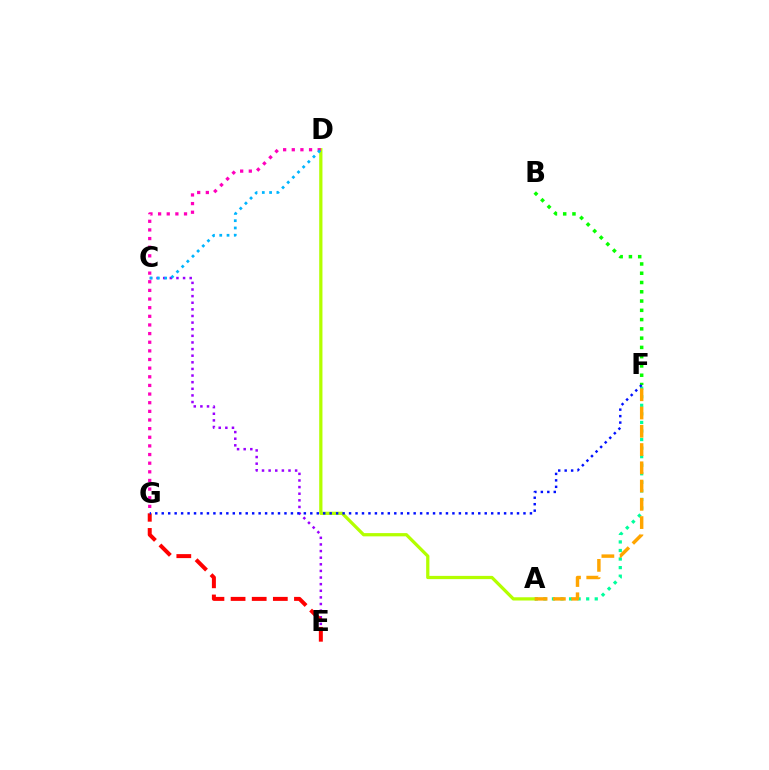{('A', 'F'): [{'color': '#00ff9d', 'line_style': 'dotted', 'thickness': 2.33}, {'color': '#ffa500', 'line_style': 'dashed', 'thickness': 2.48}], ('A', 'D'): [{'color': '#b3ff00', 'line_style': 'solid', 'thickness': 2.33}], ('C', 'E'): [{'color': '#9b00ff', 'line_style': 'dotted', 'thickness': 1.8}], ('B', 'F'): [{'color': '#08ff00', 'line_style': 'dotted', 'thickness': 2.52}], ('D', 'G'): [{'color': '#ff00bd', 'line_style': 'dotted', 'thickness': 2.35}], ('E', 'G'): [{'color': '#ff0000', 'line_style': 'dashed', 'thickness': 2.87}], ('C', 'D'): [{'color': '#00b5ff', 'line_style': 'dotted', 'thickness': 1.98}], ('F', 'G'): [{'color': '#0010ff', 'line_style': 'dotted', 'thickness': 1.76}]}